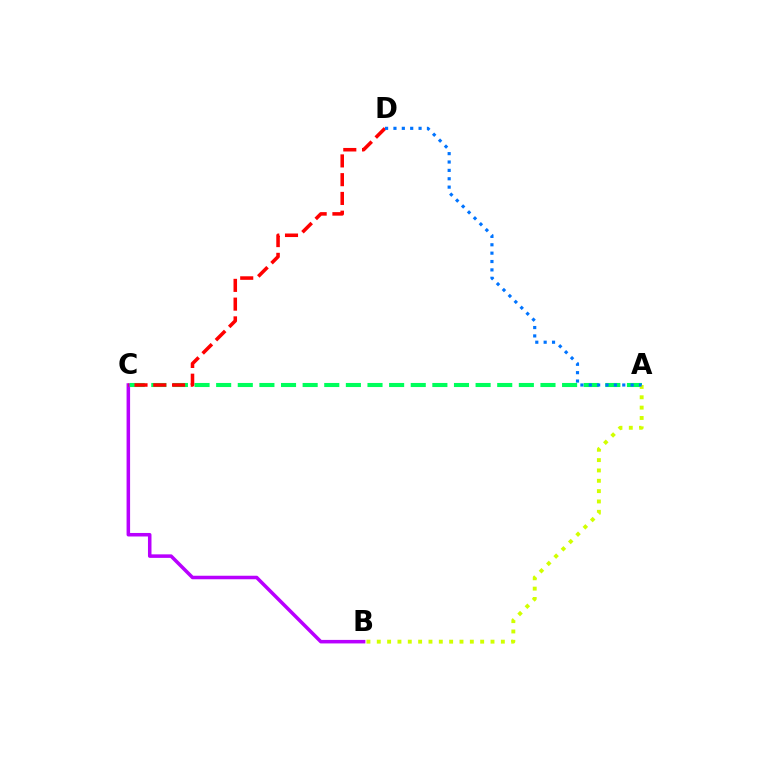{('B', 'C'): [{'color': '#b900ff', 'line_style': 'solid', 'thickness': 2.54}], ('A', 'C'): [{'color': '#00ff5c', 'line_style': 'dashed', 'thickness': 2.94}], ('C', 'D'): [{'color': '#ff0000', 'line_style': 'dashed', 'thickness': 2.55}], ('A', 'B'): [{'color': '#d1ff00', 'line_style': 'dotted', 'thickness': 2.81}], ('A', 'D'): [{'color': '#0074ff', 'line_style': 'dotted', 'thickness': 2.28}]}